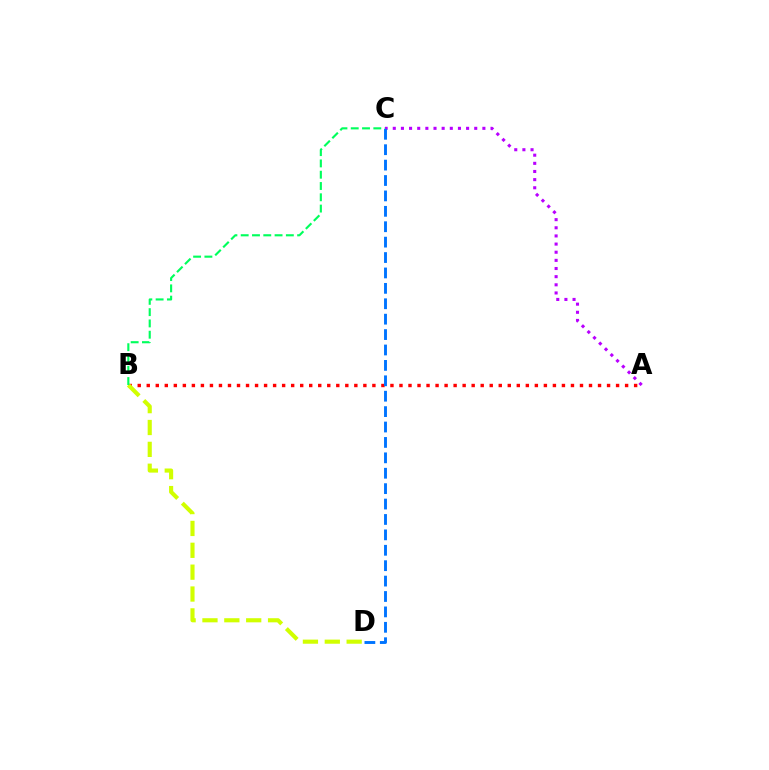{('A', 'B'): [{'color': '#ff0000', 'line_style': 'dotted', 'thickness': 2.45}], ('A', 'C'): [{'color': '#b900ff', 'line_style': 'dotted', 'thickness': 2.21}], ('C', 'D'): [{'color': '#0074ff', 'line_style': 'dashed', 'thickness': 2.09}], ('B', 'D'): [{'color': '#d1ff00', 'line_style': 'dashed', 'thickness': 2.97}], ('B', 'C'): [{'color': '#00ff5c', 'line_style': 'dashed', 'thickness': 1.53}]}